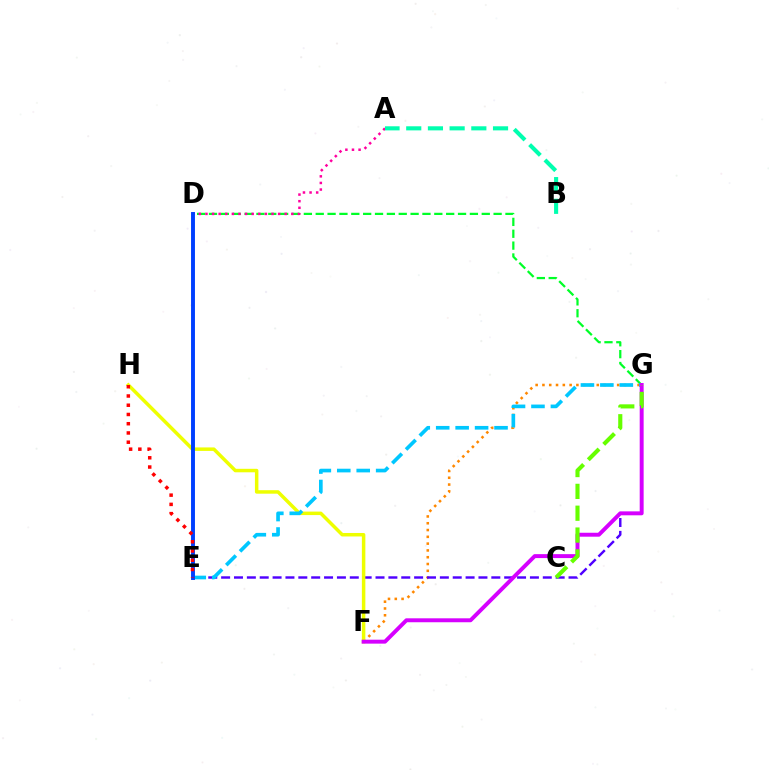{('F', 'G'): [{'color': '#ff8800', 'line_style': 'dotted', 'thickness': 1.85}, {'color': '#d600ff', 'line_style': 'solid', 'thickness': 2.84}], ('E', 'G'): [{'color': '#4f00ff', 'line_style': 'dashed', 'thickness': 1.75}, {'color': '#00c7ff', 'line_style': 'dashed', 'thickness': 2.64}], ('F', 'H'): [{'color': '#eeff00', 'line_style': 'solid', 'thickness': 2.51}], ('D', 'G'): [{'color': '#00ff27', 'line_style': 'dashed', 'thickness': 1.61}], ('A', 'D'): [{'color': '#ff00a0', 'line_style': 'dotted', 'thickness': 1.79}], ('A', 'B'): [{'color': '#00ffaf', 'line_style': 'dashed', 'thickness': 2.95}], ('D', 'E'): [{'color': '#003fff', 'line_style': 'solid', 'thickness': 2.82}], ('E', 'H'): [{'color': '#ff0000', 'line_style': 'dotted', 'thickness': 2.51}], ('C', 'G'): [{'color': '#66ff00', 'line_style': 'dashed', 'thickness': 2.97}]}